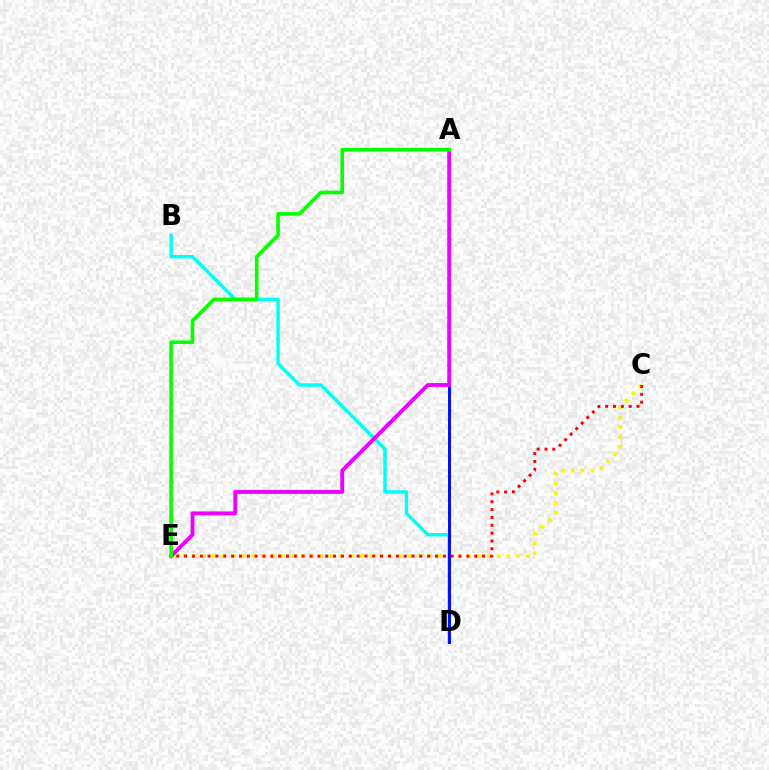{('C', 'E'): [{'color': '#fcf500', 'line_style': 'dotted', 'thickness': 2.67}, {'color': '#ff0000', 'line_style': 'dotted', 'thickness': 2.13}], ('B', 'D'): [{'color': '#00fff6', 'line_style': 'solid', 'thickness': 2.47}], ('A', 'D'): [{'color': '#0010ff', 'line_style': 'solid', 'thickness': 2.14}], ('A', 'E'): [{'color': '#ee00ff', 'line_style': 'solid', 'thickness': 2.78}, {'color': '#08ff00', 'line_style': 'solid', 'thickness': 2.6}]}